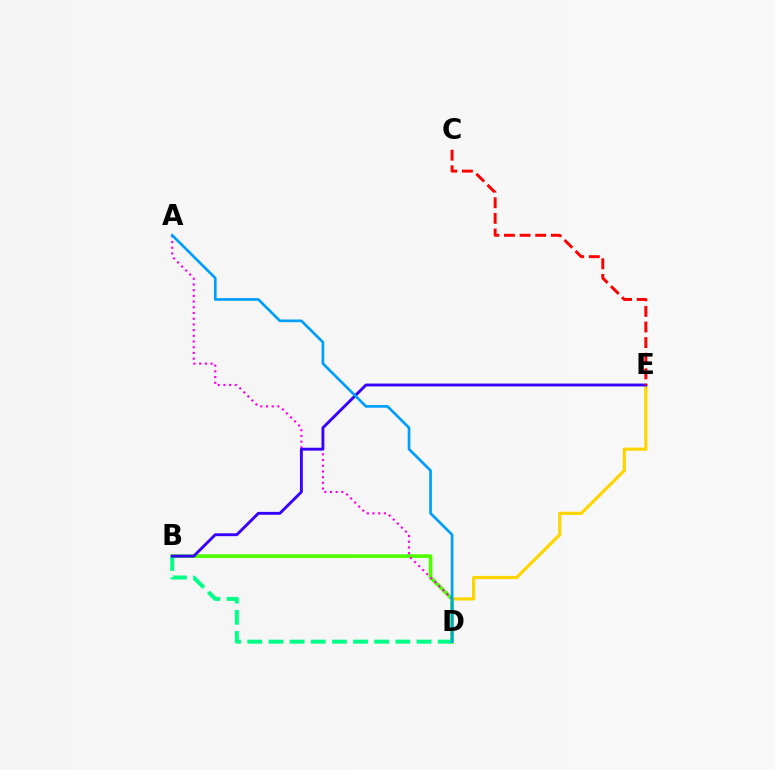{('D', 'E'): [{'color': '#ffd500', 'line_style': 'solid', 'thickness': 2.31}], ('B', 'D'): [{'color': '#4fff00', 'line_style': 'solid', 'thickness': 2.65}, {'color': '#00ff86', 'line_style': 'dashed', 'thickness': 2.87}], ('A', 'D'): [{'color': '#ff00ed', 'line_style': 'dotted', 'thickness': 1.55}, {'color': '#009eff', 'line_style': 'solid', 'thickness': 1.93}], ('B', 'E'): [{'color': '#3700ff', 'line_style': 'solid', 'thickness': 2.07}], ('C', 'E'): [{'color': '#ff0000', 'line_style': 'dashed', 'thickness': 2.12}]}